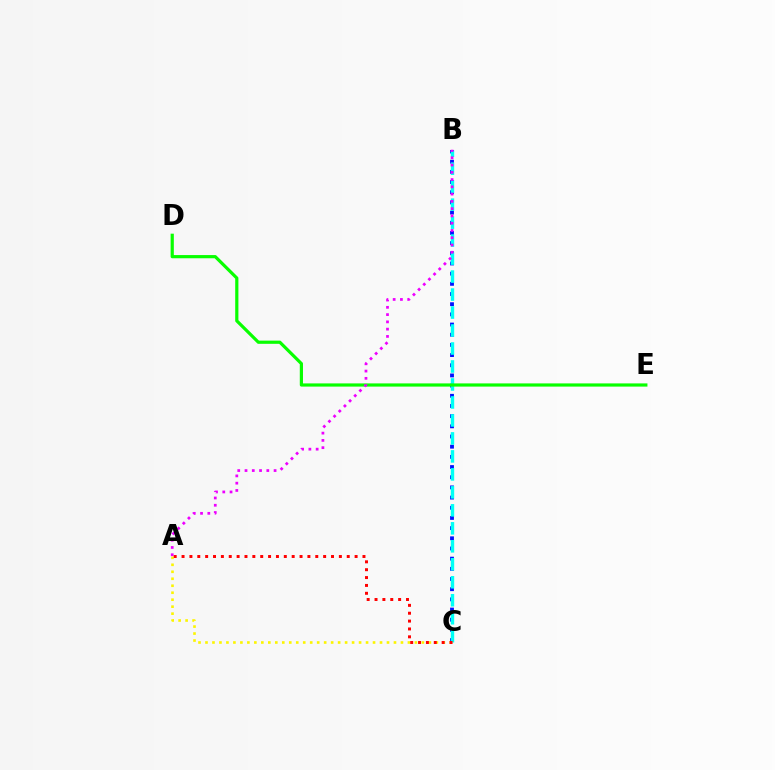{('B', 'C'): [{'color': '#0010ff', 'line_style': 'dotted', 'thickness': 2.77}, {'color': '#00fff6', 'line_style': 'dashed', 'thickness': 2.44}], ('D', 'E'): [{'color': '#08ff00', 'line_style': 'solid', 'thickness': 2.3}], ('A', 'B'): [{'color': '#ee00ff', 'line_style': 'dotted', 'thickness': 1.98}], ('A', 'C'): [{'color': '#fcf500', 'line_style': 'dotted', 'thickness': 1.9}, {'color': '#ff0000', 'line_style': 'dotted', 'thickness': 2.14}]}